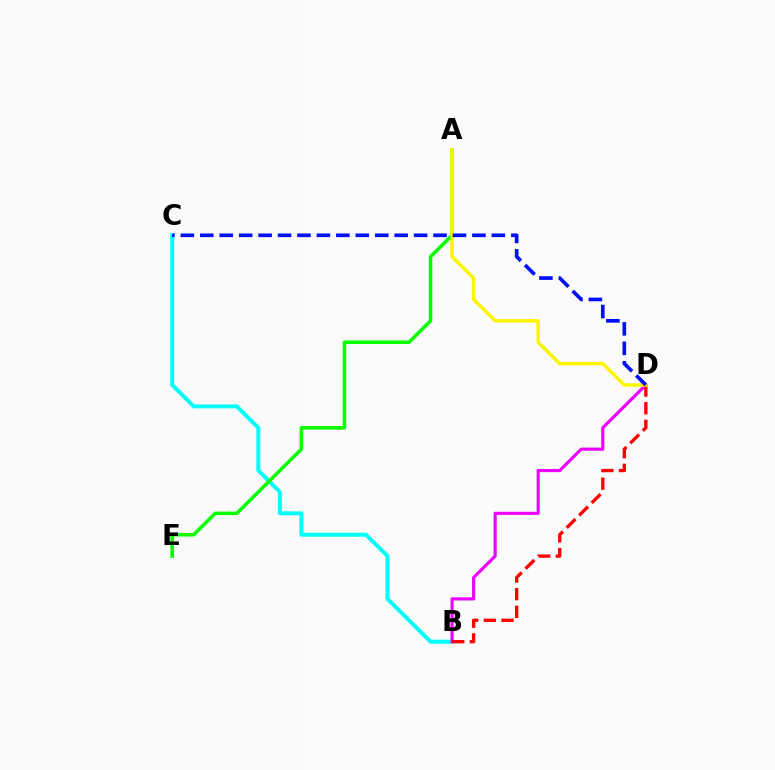{('B', 'C'): [{'color': '#00fff6', 'line_style': 'solid', 'thickness': 2.85}], ('B', 'D'): [{'color': '#ee00ff', 'line_style': 'solid', 'thickness': 2.28}, {'color': '#ff0000', 'line_style': 'dashed', 'thickness': 2.4}], ('A', 'E'): [{'color': '#08ff00', 'line_style': 'solid', 'thickness': 2.53}], ('A', 'D'): [{'color': '#fcf500', 'line_style': 'solid', 'thickness': 2.52}], ('C', 'D'): [{'color': '#0010ff', 'line_style': 'dashed', 'thickness': 2.64}]}